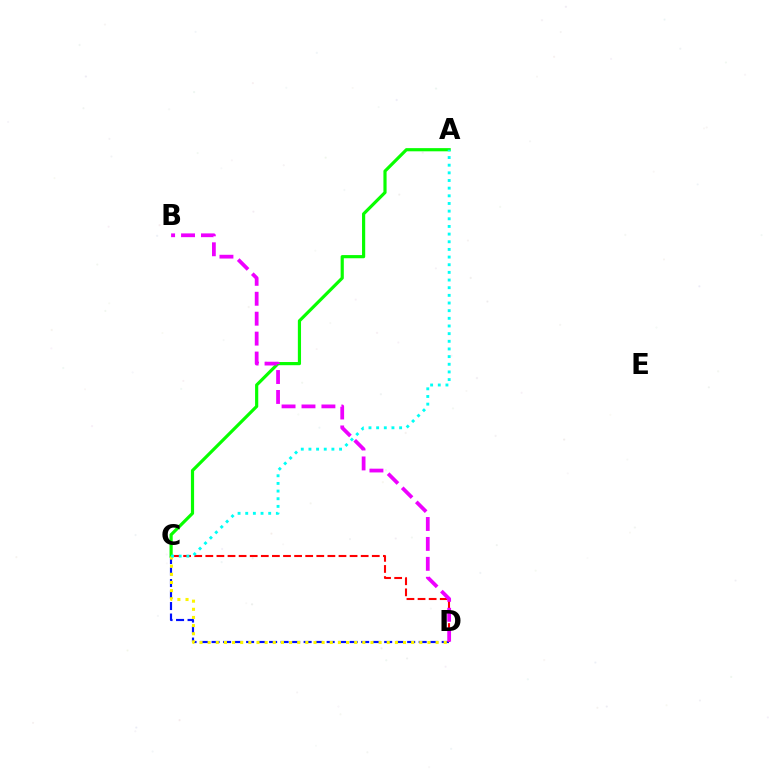{('C', 'D'): [{'color': '#0010ff', 'line_style': 'dashed', 'thickness': 1.56}, {'color': '#ff0000', 'line_style': 'dashed', 'thickness': 1.51}, {'color': '#fcf500', 'line_style': 'dotted', 'thickness': 2.21}], ('A', 'C'): [{'color': '#08ff00', 'line_style': 'solid', 'thickness': 2.29}, {'color': '#00fff6', 'line_style': 'dotted', 'thickness': 2.08}], ('B', 'D'): [{'color': '#ee00ff', 'line_style': 'dashed', 'thickness': 2.71}]}